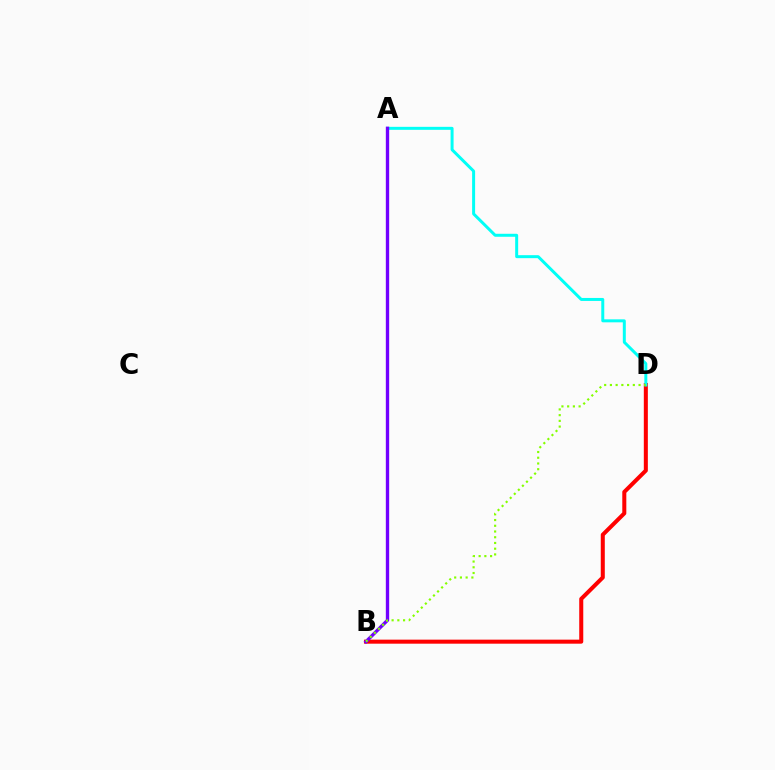{('B', 'D'): [{'color': '#ff0000', 'line_style': 'solid', 'thickness': 2.9}, {'color': '#84ff00', 'line_style': 'dotted', 'thickness': 1.56}], ('A', 'D'): [{'color': '#00fff6', 'line_style': 'solid', 'thickness': 2.15}], ('A', 'B'): [{'color': '#7200ff', 'line_style': 'solid', 'thickness': 2.41}]}